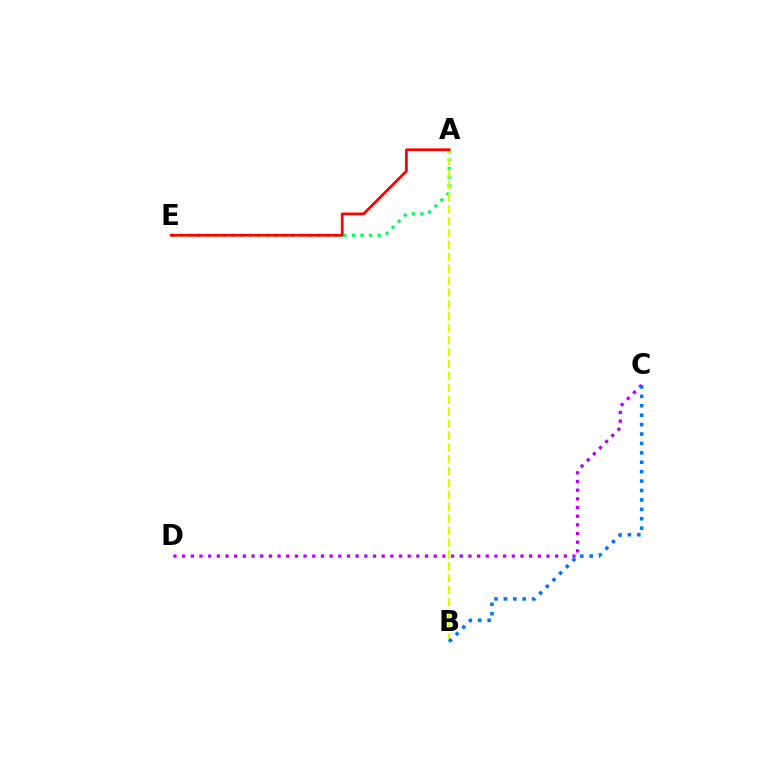{('A', 'E'): [{'color': '#00ff5c', 'line_style': 'dotted', 'thickness': 2.33}, {'color': '#ff0000', 'line_style': 'solid', 'thickness': 1.98}], ('A', 'B'): [{'color': '#d1ff00', 'line_style': 'dashed', 'thickness': 1.62}], ('C', 'D'): [{'color': '#b900ff', 'line_style': 'dotted', 'thickness': 2.36}], ('B', 'C'): [{'color': '#0074ff', 'line_style': 'dotted', 'thickness': 2.56}]}